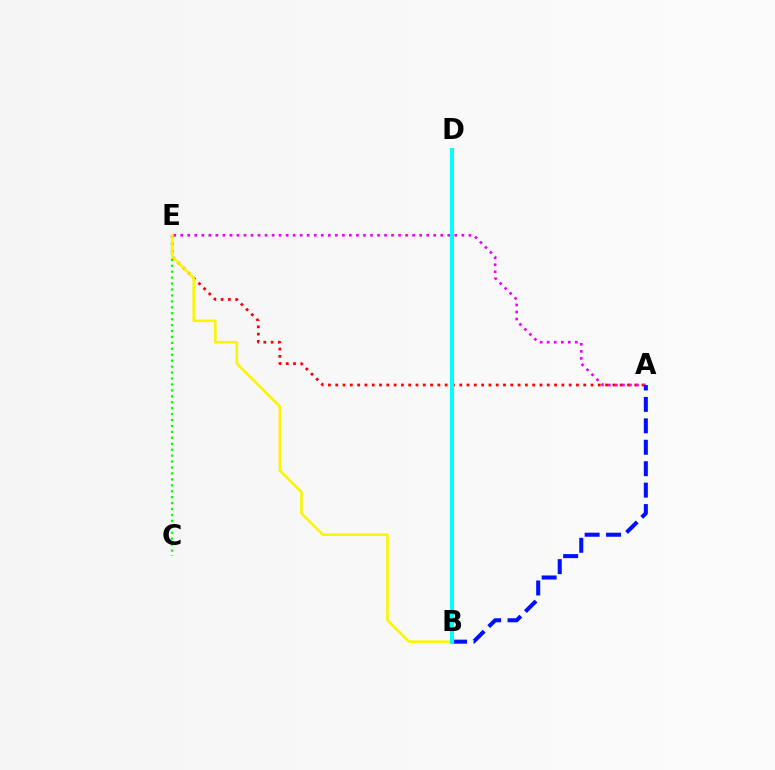{('A', 'E'): [{'color': '#ff0000', 'line_style': 'dotted', 'thickness': 1.98}, {'color': '#ee00ff', 'line_style': 'dotted', 'thickness': 1.91}], ('C', 'E'): [{'color': '#08ff00', 'line_style': 'dotted', 'thickness': 1.61}], ('A', 'B'): [{'color': '#0010ff', 'line_style': 'dashed', 'thickness': 2.91}], ('B', 'E'): [{'color': '#fcf500', 'line_style': 'solid', 'thickness': 1.87}], ('B', 'D'): [{'color': '#00fff6', 'line_style': 'solid', 'thickness': 2.86}]}